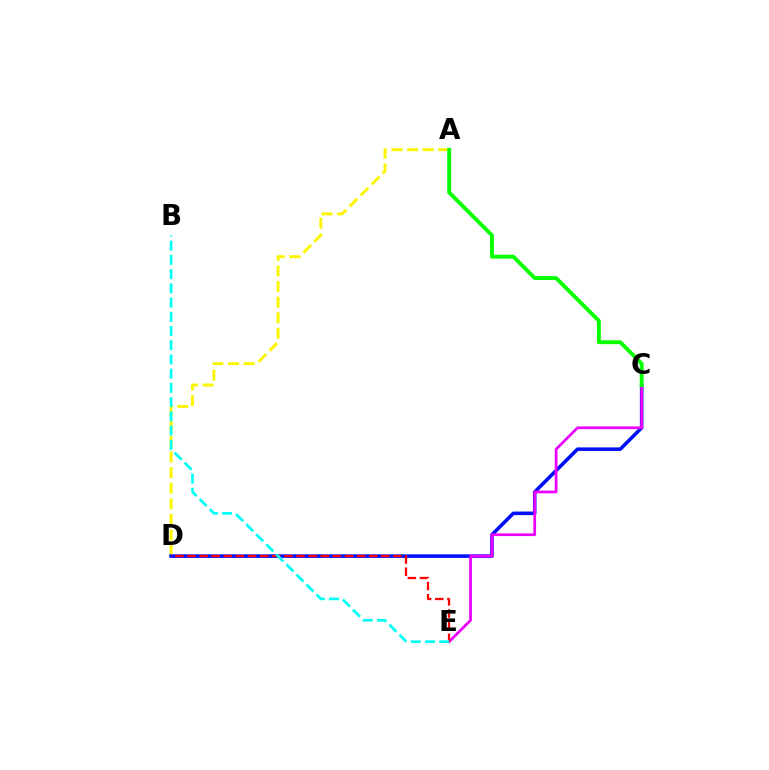{('A', 'D'): [{'color': '#fcf500', 'line_style': 'dashed', 'thickness': 2.12}], ('C', 'D'): [{'color': '#0010ff', 'line_style': 'solid', 'thickness': 2.56}], ('C', 'E'): [{'color': '#ee00ff', 'line_style': 'solid', 'thickness': 1.96}], ('D', 'E'): [{'color': '#ff0000', 'line_style': 'dashed', 'thickness': 1.65}], ('B', 'E'): [{'color': '#00fff6', 'line_style': 'dashed', 'thickness': 1.93}], ('A', 'C'): [{'color': '#08ff00', 'line_style': 'solid', 'thickness': 2.8}]}